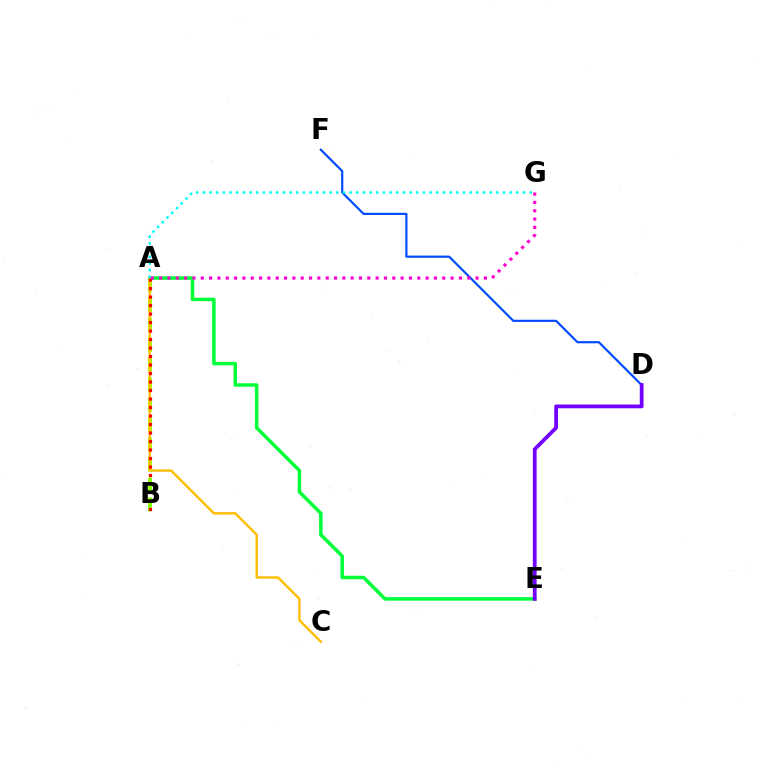{('A', 'E'): [{'color': '#00ff39', 'line_style': 'solid', 'thickness': 2.52}], ('D', 'F'): [{'color': '#004bff', 'line_style': 'solid', 'thickness': 1.57}], ('A', 'B'): [{'color': '#84ff00', 'line_style': 'dashed', 'thickness': 2.71}, {'color': '#ff0000', 'line_style': 'dotted', 'thickness': 2.31}], ('A', 'C'): [{'color': '#ffbd00', 'line_style': 'solid', 'thickness': 1.72}], ('A', 'G'): [{'color': '#ff00cf', 'line_style': 'dotted', 'thickness': 2.26}, {'color': '#00fff6', 'line_style': 'dotted', 'thickness': 1.81}], ('D', 'E'): [{'color': '#7200ff', 'line_style': 'solid', 'thickness': 2.72}]}